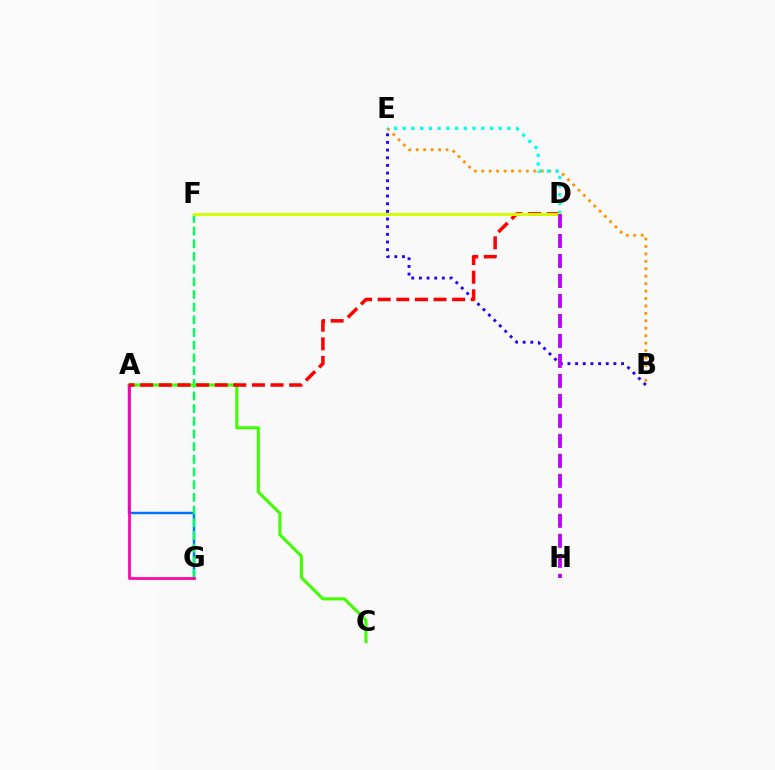{('B', 'E'): [{'color': '#ff9400', 'line_style': 'dotted', 'thickness': 2.02}, {'color': '#2500ff', 'line_style': 'dotted', 'thickness': 2.08}], ('A', 'G'): [{'color': '#0074ff', 'line_style': 'solid', 'thickness': 1.79}, {'color': '#ff00ac', 'line_style': 'solid', 'thickness': 1.96}], ('F', 'G'): [{'color': '#00ff5c', 'line_style': 'dashed', 'thickness': 1.72}], ('A', 'C'): [{'color': '#3dff00', 'line_style': 'solid', 'thickness': 2.19}], ('A', 'D'): [{'color': '#ff0000', 'line_style': 'dashed', 'thickness': 2.53}], ('D', 'E'): [{'color': '#00fff6', 'line_style': 'dotted', 'thickness': 2.37}], ('D', 'F'): [{'color': '#d1ff00', 'line_style': 'solid', 'thickness': 2.07}], ('D', 'H'): [{'color': '#b900ff', 'line_style': 'dashed', 'thickness': 2.72}]}